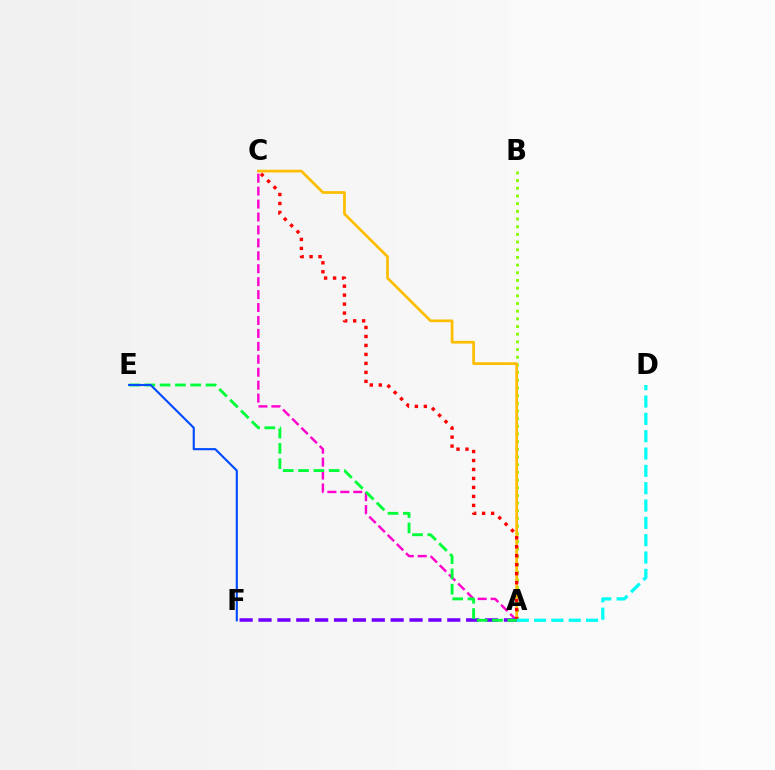{('A', 'B'): [{'color': '#84ff00', 'line_style': 'dotted', 'thickness': 2.09}], ('A', 'C'): [{'color': '#ff00cf', 'line_style': 'dashed', 'thickness': 1.76}, {'color': '#ffbd00', 'line_style': 'solid', 'thickness': 1.95}, {'color': '#ff0000', 'line_style': 'dotted', 'thickness': 2.44}], ('A', 'F'): [{'color': '#7200ff', 'line_style': 'dashed', 'thickness': 2.56}], ('A', 'E'): [{'color': '#00ff39', 'line_style': 'dashed', 'thickness': 2.08}], ('A', 'D'): [{'color': '#00fff6', 'line_style': 'dashed', 'thickness': 2.35}], ('E', 'F'): [{'color': '#004bff', 'line_style': 'solid', 'thickness': 1.53}]}